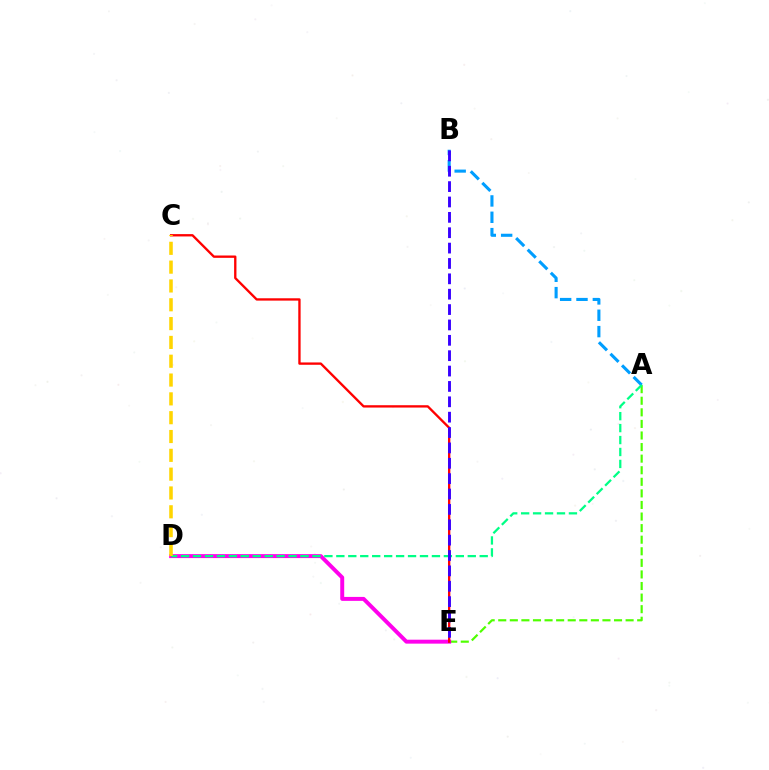{('A', 'E'): [{'color': '#4fff00', 'line_style': 'dashed', 'thickness': 1.57}], ('A', 'B'): [{'color': '#009eff', 'line_style': 'dashed', 'thickness': 2.22}], ('D', 'E'): [{'color': '#ff00ed', 'line_style': 'solid', 'thickness': 2.84}], ('A', 'D'): [{'color': '#00ff86', 'line_style': 'dashed', 'thickness': 1.62}], ('C', 'E'): [{'color': '#ff0000', 'line_style': 'solid', 'thickness': 1.68}], ('C', 'D'): [{'color': '#ffd500', 'line_style': 'dashed', 'thickness': 2.56}], ('B', 'E'): [{'color': '#3700ff', 'line_style': 'dashed', 'thickness': 2.09}]}